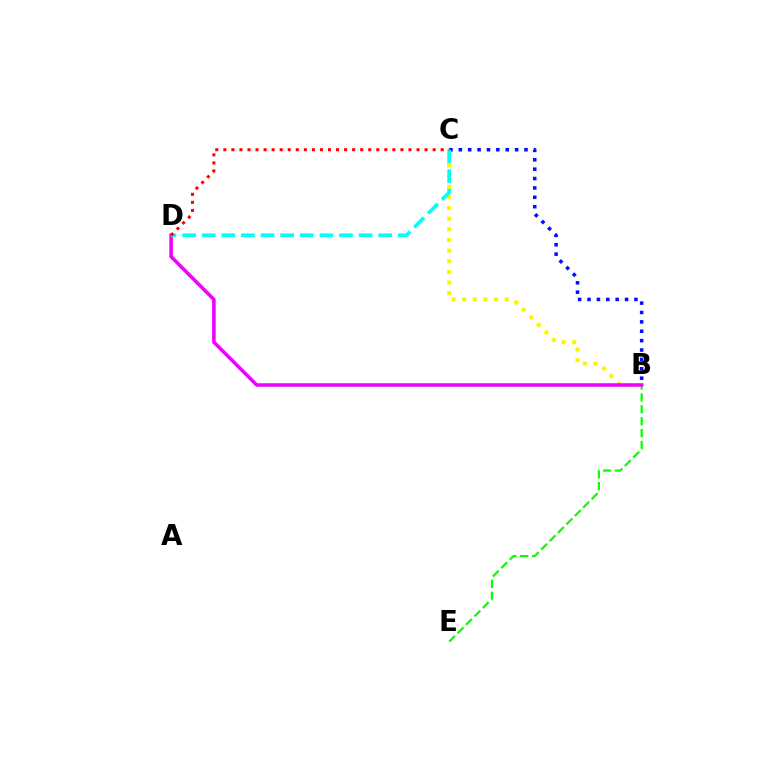{('B', 'C'): [{'color': '#fcf500', 'line_style': 'dotted', 'thickness': 2.89}, {'color': '#0010ff', 'line_style': 'dotted', 'thickness': 2.55}], ('B', 'E'): [{'color': '#08ff00', 'line_style': 'dashed', 'thickness': 1.62}], ('B', 'D'): [{'color': '#ee00ff', 'line_style': 'solid', 'thickness': 2.54}], ('C', 'D'): [{'color': '#00fff6', 'line_style': 'dashed', 'thickness': 2.66}, {'color': '#ff0000', 'line_style': 'dotted', 'thickness': 2.19}]}